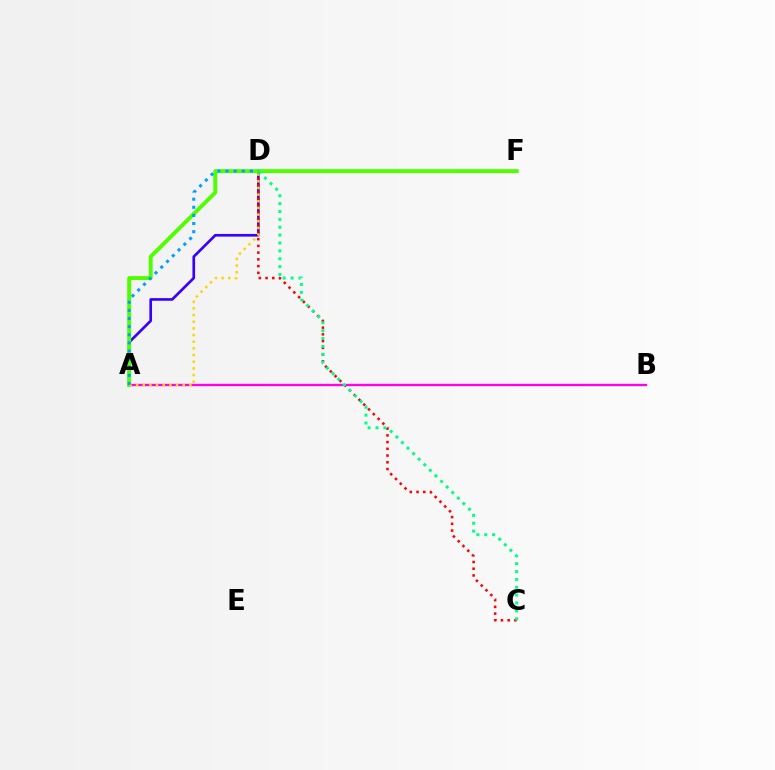{('A', 'D'): [{'color': '#3700ff', 'line_style': 'solid', 'thickness': 1.91}, {'color': '#ffd500', 'line_style': 'dotted', 'thickness': 1.81}, {'color': '#009eff', 'line_style': 'dotted', 'thickness': 2.21}], ('C', 'D'): [{'color': '#ff0000', 'line_style': 'dotted', 'thickness': 1.83}, {'color': '#00ff86', 'line_style': 'dotted', 'thickness': 2.14}], ('A', 'B'): [{'color': '#ff00ed', 'line_style': 'solid', 'thickness': 1.67}], ('A', 'F'): [{'color': '#4fff00', 'line_style': 'solid', 'thickness': 2.81}]}